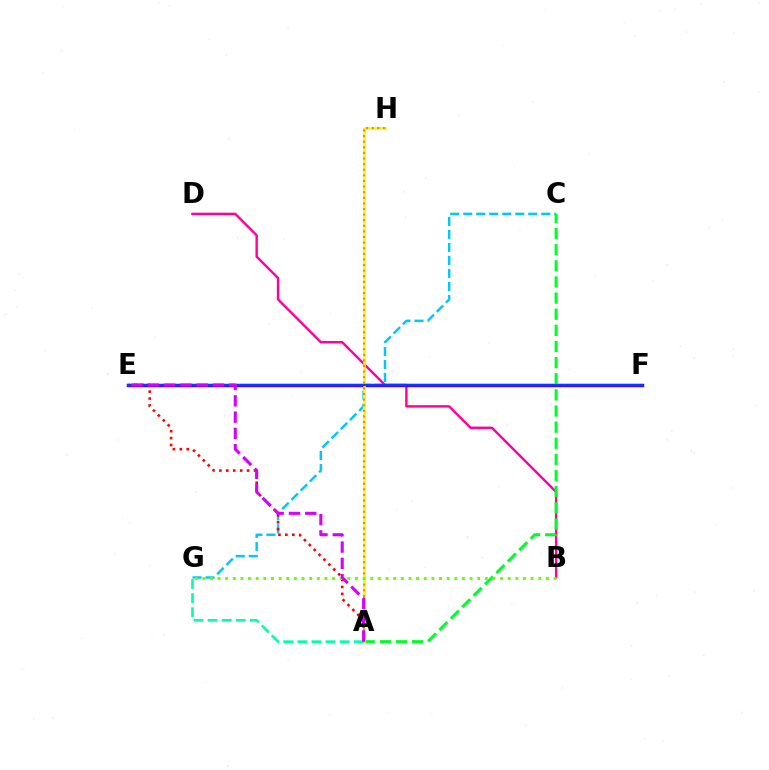{('B', 'D'): [{'color': '#ff00a0', 'line_style': 'solid', 'thickness': 1.74}], ('C', 'G'): [{'color': '#00c7ff', 'line_style': 'dashed', 'thickness': 1.77}], ('E', 'F'): [{'color': '#4f00ff', 'line_style': 'solid', 'thickness': 2.44}, {'color': '#003fff', 'line_style': 'solid', 'thickness': 1.57}], ('A', 'C'): [{'color': '#00ff27', 'line_style': 'dashed', 'thickness': 2.19}], ('A', 'H'): [{'color': '#eeff00', 'line_style': 'solid', 'thickness': 1.93}, {'color': '#ff8800', 'line_style': 'dotted', 'thickness': 1.52}], ('A', 'E'): [{'color': '#ff0000', 'line_style': 'dotted', 'thickness': 1.88}, {'color': '#d600ff', 'line_style': 'dashed', 'thickness': 2.21}], ('B', 'G'): [{'color': '#66ff00', 'line_style': 'dotted', 'thickness': 2.08}], ('A', 'G'): [{'color': '#00ffaf', 'line_style': 'dashed', 'thickness': 1.91}]}